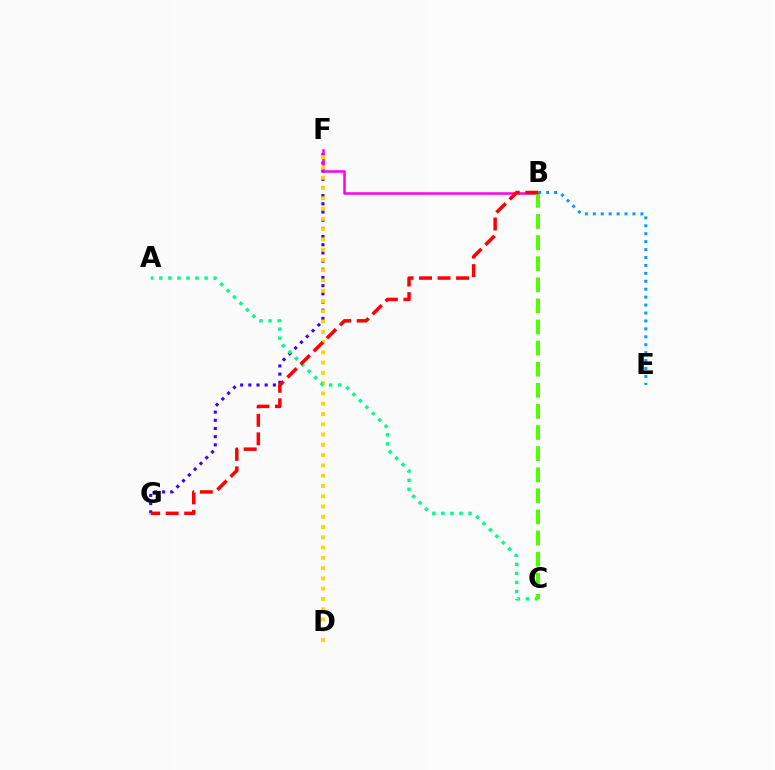{('F', 'G'): [{'color': '#3700ff', 'line_style': 'dotted', 'thickness': 2.22}], ('B', 'F'): [{'color': '#ff00ed', 'line_style': 'solid', 'thickness': 1.81}], ('D', 'F'): [{'color': '#ffd500', 'line_style': 'dotted', 'thickness': 2.79}], ('A', 'C'): [{'color': '#00ff86', 'line_style': 'dotted', 'thickness': 2.46}], ('B', 'C'): [{'color': '#4fff00', 'line_style': 'dashed', 'thickness': 2.87}], ('B', 'E'): [{'color': '#009eff', 'line_style': 'dotted', 'thickness': 2.15}], ('B', 'G'): [{'color': '#ff0000', 'line_style': 'dashed', 'thickness': 2.52}]}